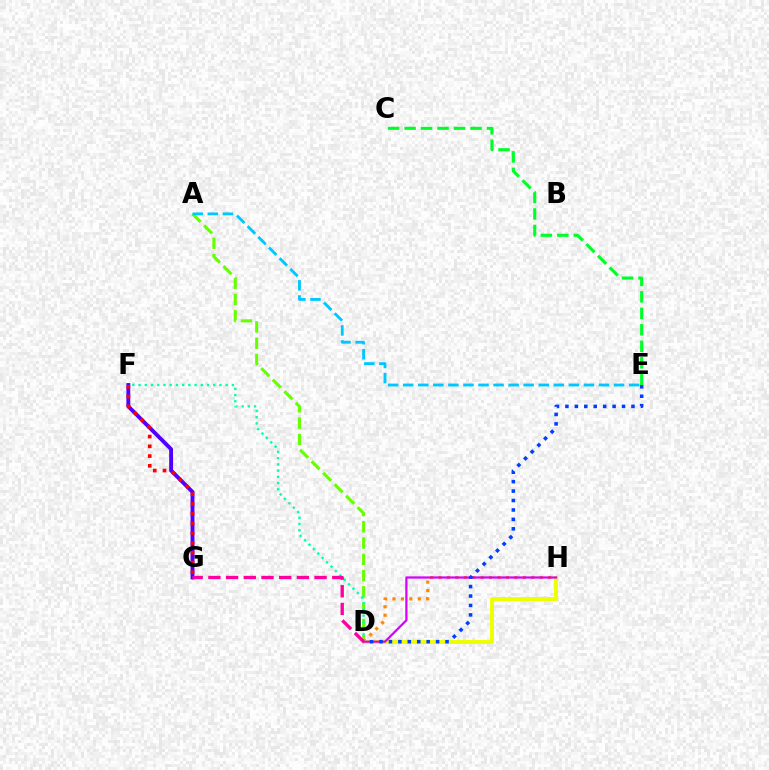{('A', 'D'): [{'color': '#66ff00', 'line_style': 'dashed', 'thickness': 2.21}], ('D', 'H'): [{'color': '#ff8800', 'line_style': 'dotted', 'thickness': 2.29}, {'color': '#eeff00', 'line_style': 'solid', 'thickness': 2.84}, {'color': '#d600ff', 'line_style': 'solid', 'thickness': 1.61}], ('A', 'E'): [{'color': '#00c7ff', 'line_style': 'dashed', 'thickness': 2.05}], ('F', 'G'): [{'color': '#4f00ff', 'line_style': 'solid', 'thickness': 2.8}, {'color': '#ff0000', 'line_style': 'dotted', 'thickness': 2.65}], ('D', 'F'): [{'color': '#00ffaf', 'line_style': 'dotted', 'thickness': 1.69}], ('C', 'E'): [{'color': '#00ff27', 'line_style': 'dashed', 'thickness': 2.24}], ('D', 'E'): [{'color': '#003fff', 'line_style': 'dotted', 'thickness': 2.56}], ('D', 'G'): [{'color': '#ff00a0', 'line_style': 'dashed', 'thickness': 2.4}]}